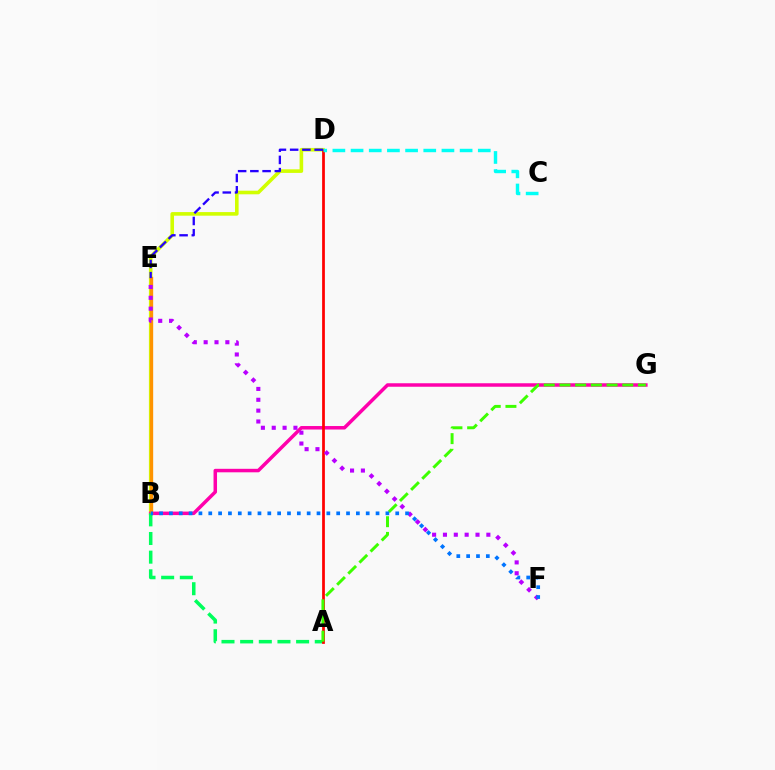{('B', 'D'): [{'color': '#d1ff00', 'line_style': 'solid', 'thickness': 2.59}], ('B', 'G'): [{'color': '#ff00ac', 'line_style': 'solid', 'thickness': 2.52}], ('B', 'E'): [{'color': '#ff9400', 'line_style': 'solid', 'thickness': 2.41}], ('A', 'B'): [{'color': '#00ff5c', 'line_style': 'dashed', 'thickness': 2.53}], ('A', 'D'): [{'color': '#ff0000', 'line_style': 'solid', 'thickness': 1.97}], ('E', 'F'): [{'color': '#b900ff', 'line_style': 'dotted', 'thickness': 2.95}], ('A', 'G'): [{'color': '#3dff00', 'line_style': 'dashed', 'thickness': 2.13}], ('B', 'F'): [{'color': '#0074ff', 'line_style': 'dotted', 'thickness': 2.67}], ('C', 'D'): [{'color': '#00fff6', 'line_style': 'dashed', 'thickness': 2.47}], ('D', 'E'): [{'color': '#2500ff', 'line_style': 'dashed', 'thickness': 1.66}]}